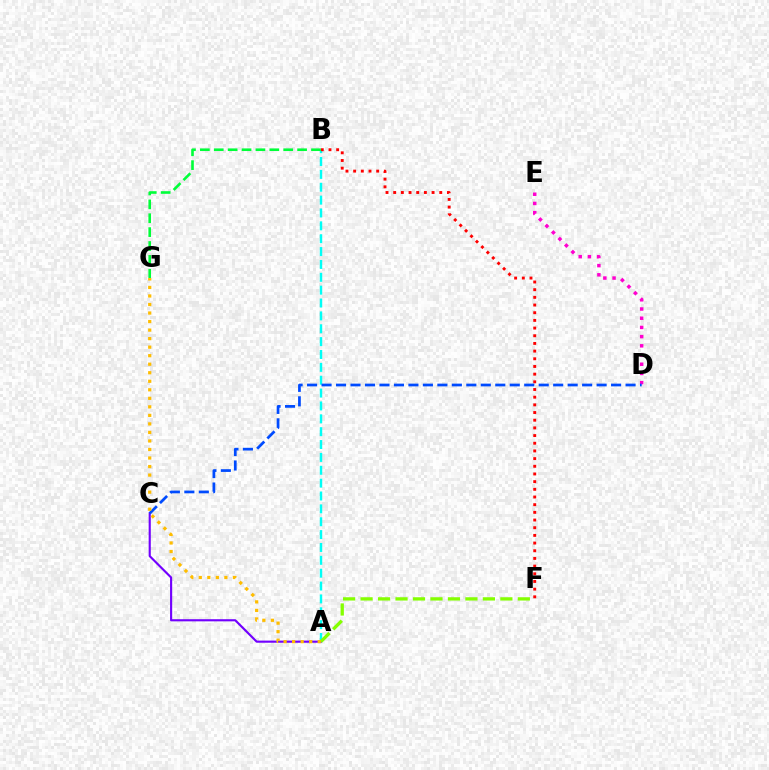{('D', 'E'): [{'color': '#ff00cf', 'line_style': 'dotted', 'thickness': 2.5}], ('A', 'B'): [{'color': '#00fff6', 'line_style': 'dashed', 'thickness': 1.75}], ('A', 'C'): [{'color': '#7200ff', 'line_style': 'solid', 'thickness': 1.54}], ('B', 'F'): [{'color': '#ff0000', 'line_style': 'dotted', 'thickness': 2.09}], ('B', 'G'): [{'color': '#00ff39', 'line_style': 'dashed', 'thickness': 1.89}], ('A', 'F'): [{'color': '#84ff00', 'line_style': 'dashed', 'thickness': 2.37}], ('C', 'D'): [{'color': '#004bff', 'line_style': 'dashed', 'thickness': 1.97}], ('A', 'G'): [{'color': '#ffbd00', 'line_style': 'dotted', 'thickness': 2.32}]}